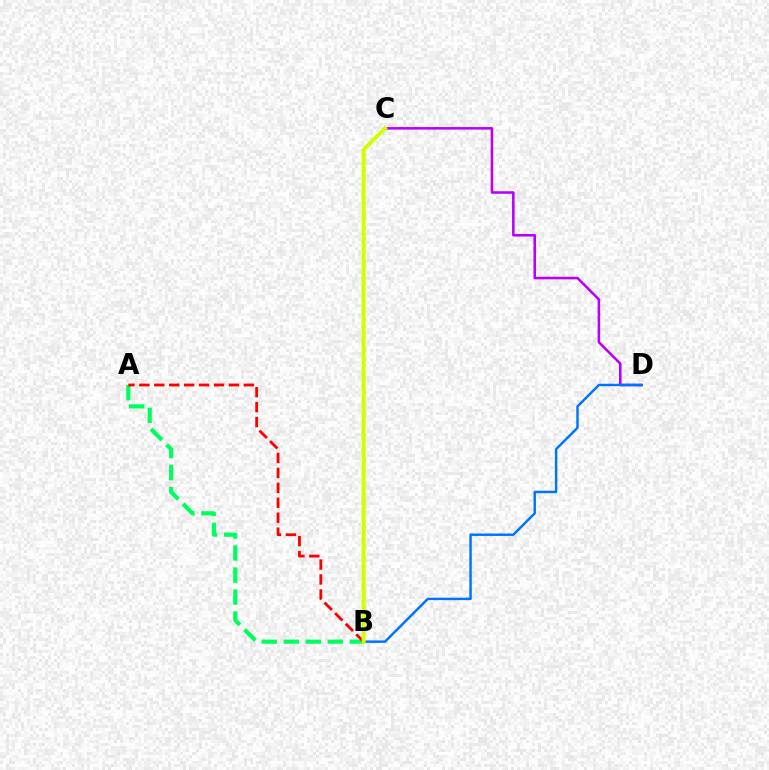{('A', 'B'): [{'color': '#00ff5c', 'line_style': 'dashed', 'thickness': 2.99}, {'color': '#ff0000', 'line_style': 'dashed', 'thickness': 2.03}], ('C', 'D'): [{'color': '#b900ff', 'line_style': 'solid', 'thickness': 1.84}], ('B', 'D'): [{'color': '#0074ff', 'line_style': 'solid', 'thickness': 1.76}], ('B', 'C'): [{'color': '#d1ff00', 'line_style': 'solid', 'thickness': 2.85}]}